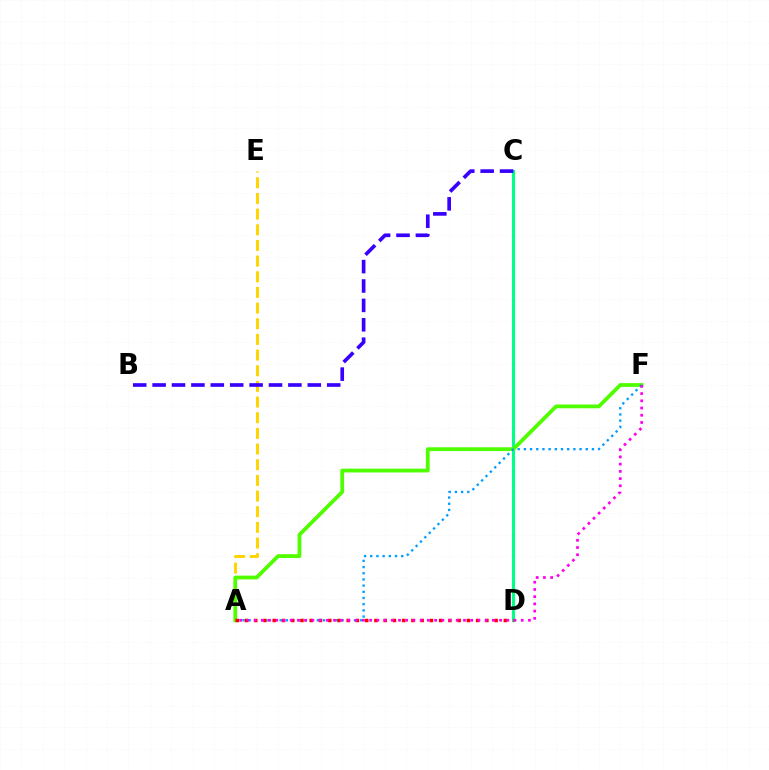{('C', 'D'): [{'color': '#00ff86', 'line_style': 'solid', 'thickness': 2.24}], ('A', 'E'): [{'color': '#ffd500', 'line_style': 'dashed', 'thickness': 2.13}], ('A', 'F'): [{'color': '#4fff00', 'line_style': 'solid', 'thickness': 2.72}, {'color': '#009eff', 'line_style': 'dotted', 'thickness': 1.68}, {'color': '#ff00ed', 'line_style': 'dotted', 'thickness': 1.96}], ('B', 'C'): [{'color': '#3700ff', 'line_style': 'dashed', 'thickness': 2.64}], ('A', 'D'): [{'color': '#ff0000', 'line_style': 'dotted', 'thickness': 2.51}]}